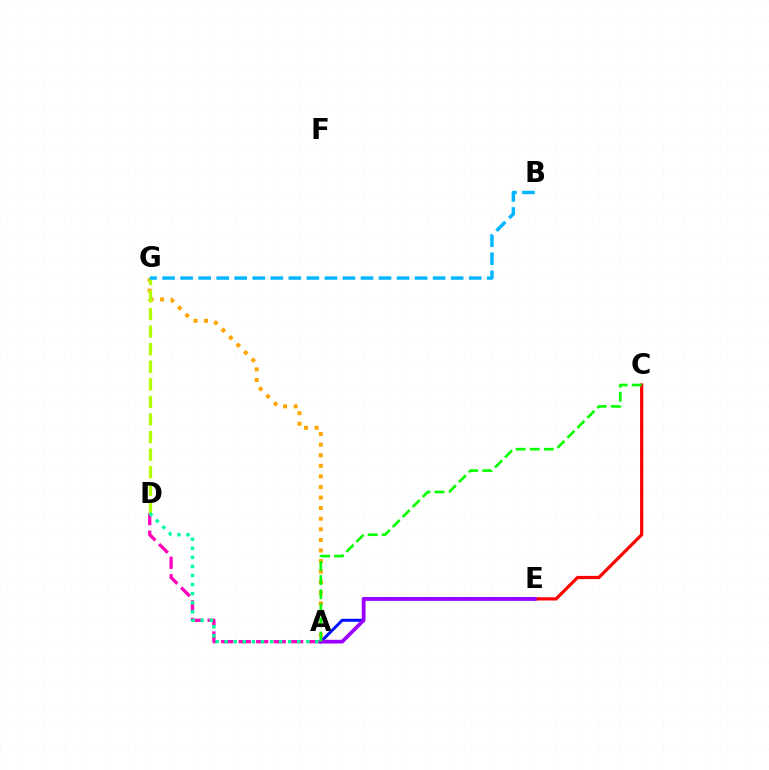{('C', 'E'): [{'color': '#ff0000', 'line_style': 'solid', 'thickness': 2.31}], ('A', 'G'): [{'color': '#ffa500', 'line_style': 'dotted', 'thickness': 2.87}], ('A', 'D'): [{'color': '#ff00bd', 'line_style': 'dashed', 'thickness': 2.38}, {'color': '#00ff9d', 'line_style': 'dotted', 'thickness': 2.46}], ('D', 'G'): [{'color': '#b3ff00', 'line_style': 'dashed', 'thickness': 2.39}], ('B', 'G'): [{'color': '#00b5ff', 'line_style': 'dashed', 'thickness': 2.45}], ('A', 'E'): [{'color': '#0010ff', 'line_style': 'solid', 'thickness': 2.14}, {'color': '#9b00ff', 'line_style': 'solid', 'thickness': 2.67}], ('A', 'C'): [{'color': '#08ff00', 'line_style': 'dashed', 'thickness': 1.92}]}